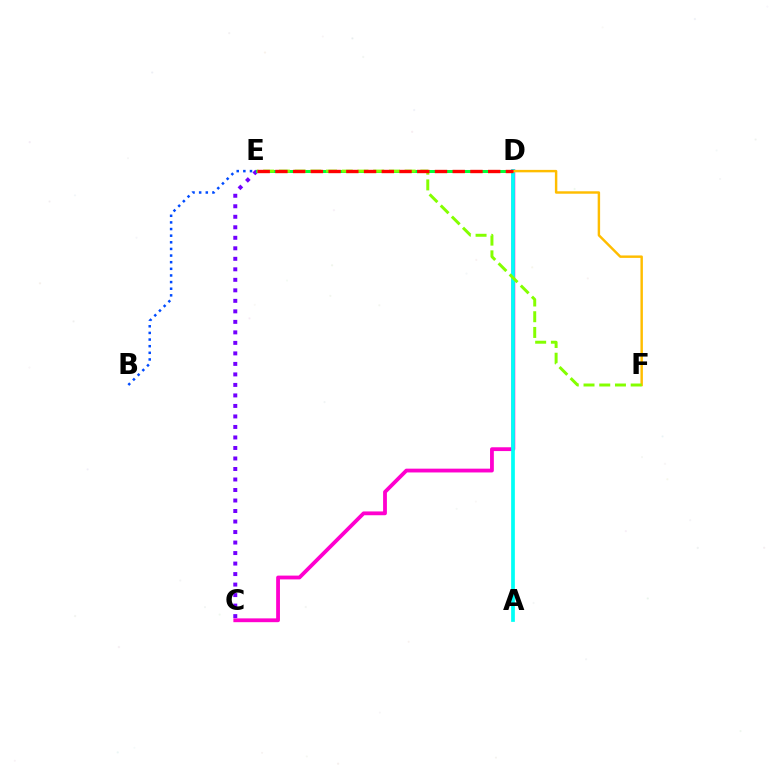{('C', 'D'): [{'color': '#ff00cf', 'line_style': 'solid', 'thickness': 2.74}], ('C', 'E'): [{'color': '#7200ff', 'line_style': 'dotted', 'thickness': 2.86}], ('D', 'E'): [{'color': '#00ff39', 'line_style': 'solid', 'thickness': 2.18}, {'color': '#ff0000', 'line_style': 'dashed', 'thickness': 2.41}], ('A', 'D'): [{'color': '#00fff6', 'line_style': 'solid', 'thickness': 2.68}], ('D', 'F'): [{'color': '#ffbd00', 'line_style': 'solid', 'thickness': 1.76}], ('E', 'F'): [{'color': '#84ff00', 'line_style': 'dashed', 'thickness': 2.14}], ('B', 'E'): [{'color': '#004bff', 'line_style': 'dotted', 'thickness': 1.8}]}